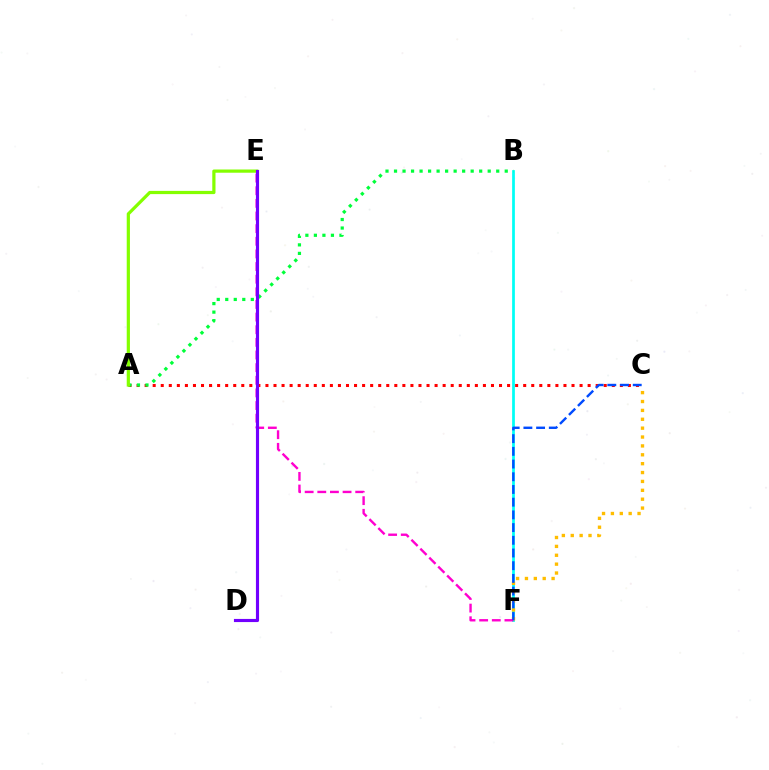{('B', 'F'): [{'color': '#00fff6', 'line_style': 'solid', 'thickness': 1.97}], ('A', 'C'): [{'color': '#ff0000', 'line_style': 'dotted', 'thickness': 2.19}], ('C', 'F'): [{'color': '#ffbd00', 'line_style': 'dotted', 'thickness': 2.41}, {'color': '#004bff', 'line_style': 'dashed', 'thickness': 1.73}], ('E', 'F'): [{'color': '#ff00cf', 'line_style': 'dashed', 'thickness': 1.72}], ('A', 'B'): [{'color': '#00ff39', 'line_style': 'dotted', 'thickness': 2.31}], ('A', 'E'): [{'color': '#84ff00', 'line_style': 'solid', 'thickness': 2.32}], ('D', 'E'): [{'color': '#7200ff', 'line_style': 'solid', 'thickness': 2.26}]}